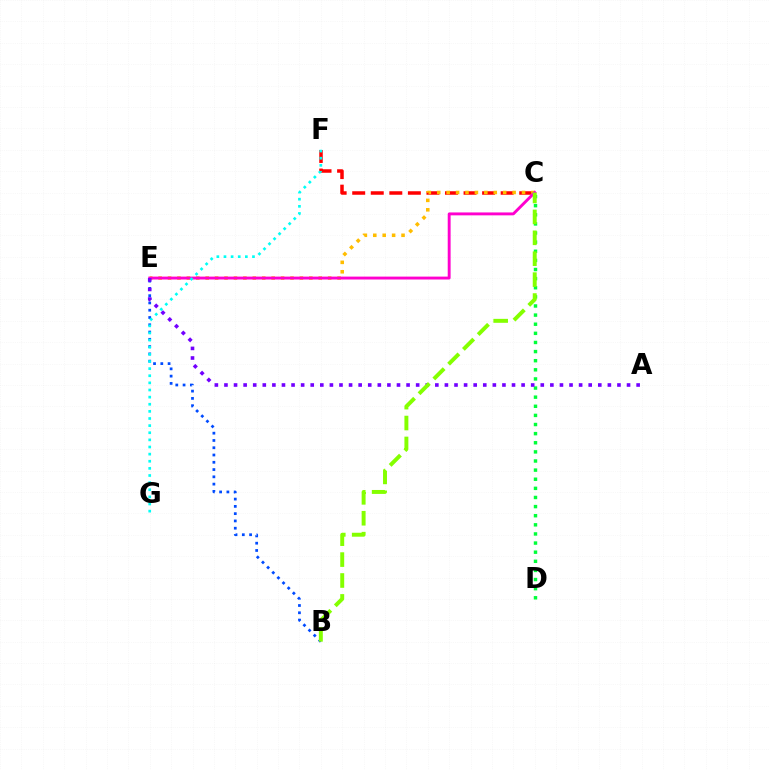{('C', 'F'): [{'color': '#ff0000', 'line_style': 'dashed', 'thickness': 2.52}], ('B', 'E'): [{'color': '#004bff', 'line_style': 'dotted', 'thickness': 1.98}], ('C', 'E'): [{'color': '#ffbd00', 'line_style': 'dotted', 'thickness': 2.56}, {'color': '#ff00cf', 'line_style': 'solid', 'thickness': 2.09}], ('C', 'D'): [{'color': '#00ff39', 'line_style': 'dotted', 'thickness': 2.48}], ('A', 'E'): [{'color': '#7200ff', 'line_style': 'dotted', 'thickness': 2.6}], ('B', 'C'): [{'color': '#84ff00', 'line_style': 'dashed', 'thickness': 2.84}], ('F', 'G'): [{'color': '#00fff6', 'line_style': 'dotted', 'thickness': 1.94}]}